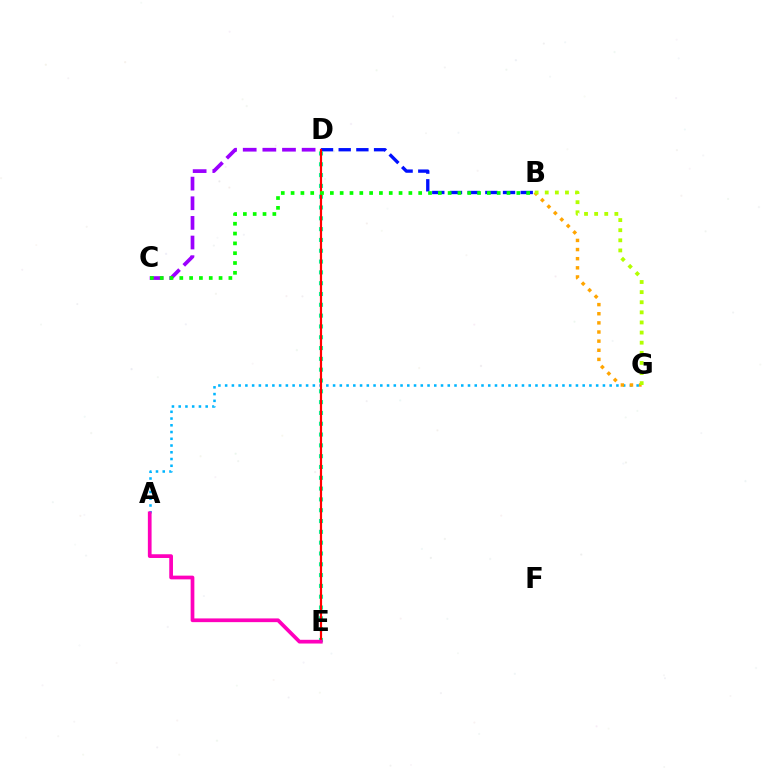{('C', 'D'): [{'color': '#9b00ff', 'line_style': 'dashed', 'thickness': 2.67}], ('B', 'D'): [{'color': '#0010ff', 'line_style': 'dashed', 'thickness': 2.4}], ('D', 'E'): [{'color': '#00ff9d', 'line_style': 'dotted', 'thickness': 2.94}, {'color': '#ff0000', 'line_style': 'solid', 'thickness': 1.58}], ('A', 'G'): [{'color': '#00b5ff', 'line_style': 'dotted', 'thickness': 1.83}], ('B', 'G'): [{'color': '#ffa500', 'line_style': 'dotted', 'thickness': 2.48}, {'color': '#b3ff00', 'line_style': 'dotted', 'thickness': 2.75}], ('B', 'C'): [{'color': '#08ff00', 'line_style': 'dotted', 'thickness': 2.67}], ('A', 'E'): [{'color': '#ff00bd', 'line_style': 'solid', 'thickness': 2.68}]}